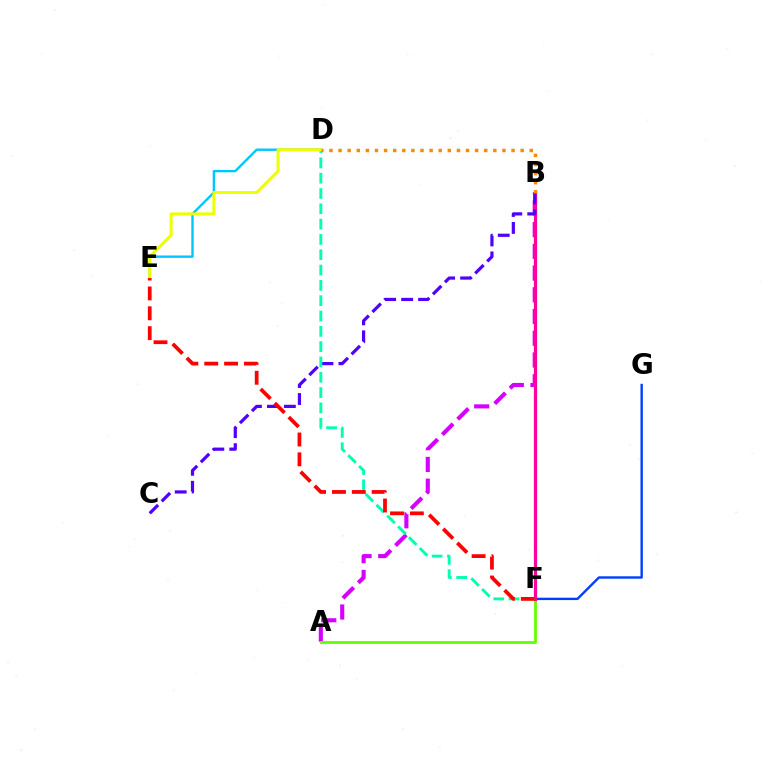{('F', 'G'): [{'color': '#003fff', 'line_style': 'solid', 'thickness': 1.72}], ('A', 'B'): [{'color': '#d600ff', 'line_style': 'dashed', 'thickness': 2.95}], ('B', 'F'): [{'color': '#00ff27', 'line_style': 'solid', 'thickness': 2.0}, {'color': '#ff00a0', 'line_style': 'solid', 'thickness': 2.32}], ('A', 'F'): [{'color': '#66ff00', 'line_style': 'solid', 'thickness': 2.03}], ('B', 'C'): [{'color': '#4f00ff', 'line_style': 'dashed', 'thickness': 2.3}], ('D', 'F'): [{'color': '#00ffaf', 'line_style': 'dashed', 'thickness': 2.08}], ('D', 'E'): [{'color': '#00c7ff', 'line_style': 'solid', 'thickness': 1.73}, {'color': '#eeff00', 'line_style': 'solid', 'thickness': 2.15}], ('B', 'D'): [{'color': '#ff8800', 'line_style': 'dotted', 'thickness': 2.47}], ('E', 'F'): [{'color': '#ff0000', 'line_style': 'dashed', 'thickness': 2.7}]}